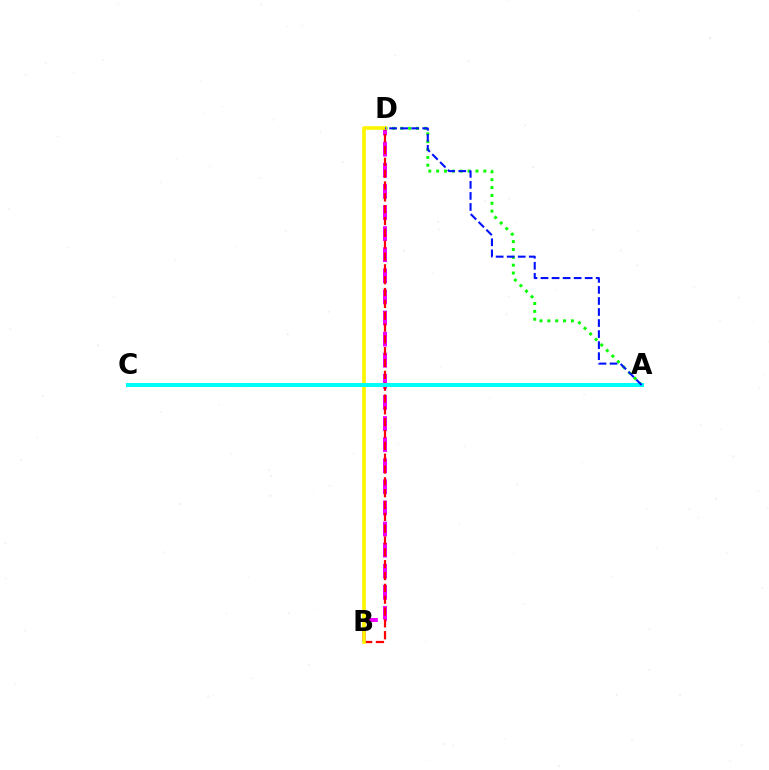{('A', 'D'): [{'color': '#08ff00', 'line_style': 'dotted', 'thickness': 2.14}, {'color': '#0010ff', 'line_style': 'dashed', 'thickness': 1.5}], ('B', 'D'): [{'color': '#ee00ff', 'line_style': 'dashed', 'thickness': 2.87}, {'color': '#ff0000', 'line_style': 'dashed', 'thickness': 1.61}, {'color': '#fcf500', 'line_style': 'solid', 'thickness': 2.63}], ('A', 'C'): [{'color': '#00fff6', 'line_style': 'solid', 'thickness': 2.9}]}